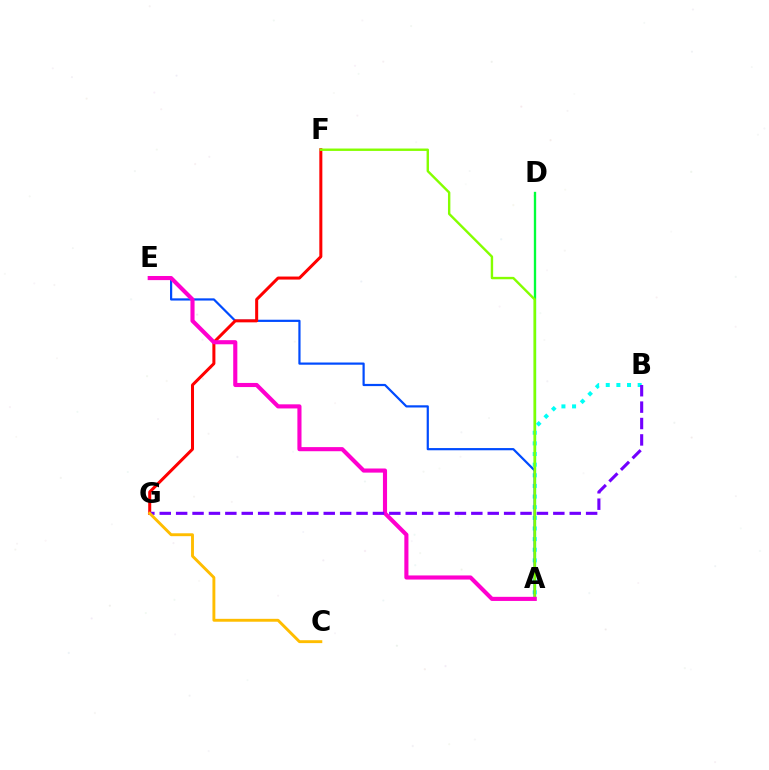{('A', 'D'): [{'color': '#00ff39', 'line_style': 'solid', 'thickness': 1.68}], ('A', 'B'): [{'color': '#00fff6', 'line_style': 'dotted', 'thickness': 2.89}], ('A', 'E'): [{'color': '#004bff', 'line_style': 'solid', 'thickness': 1.59}, {'color': '#ff00cf', 'line_style': 'solid', 'thickness': 2.96}], ('F', 'G'): [{'color': '#ff0000', 'line_style': 'solid', 'thickness': 2.18}], ('A', 'F'): [{'color': '#84ff00', 'line_style': 'solid', 'thickness': 1.73}], ('B', 'G'): [{'color': '#7200ff', 'line_style': 'dashed', 'thickness': 2.23}], ('C', 'G'): [{'color': '#ffbd00', 'line_style': 'solid', 'thickness': 2.08}]}